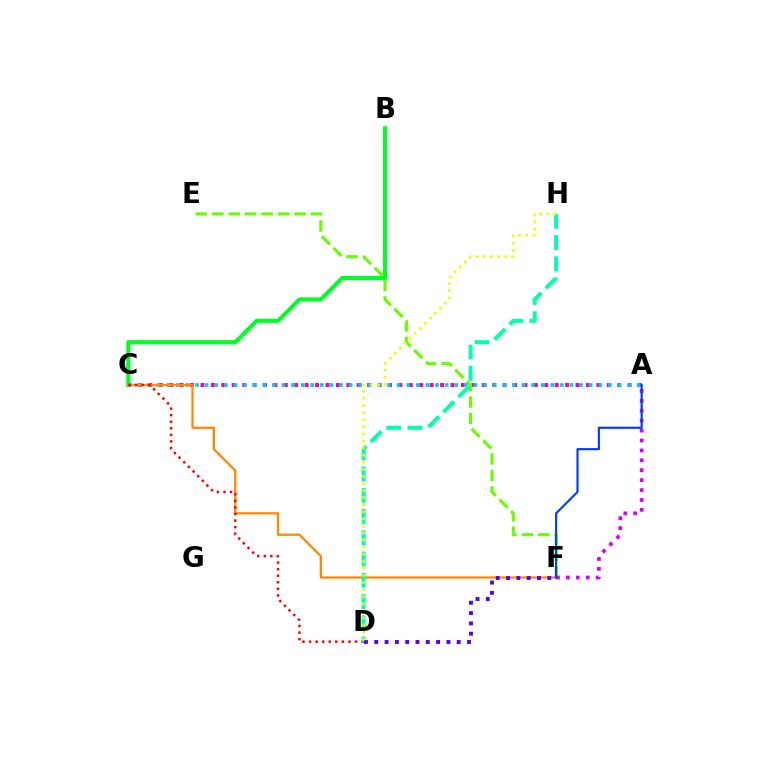{('A', 'C'): [{'color': '#ff00a0', 'line_style': 'dotted', 'thickness': 2.83}, {'color': '#00c7ff', 'line_style': 'dotted', 'thickness': 2.61}], ('E', 'F'): [{'color': '#66ff00', 'line_style': 'dashed', 'thickness': 2.23}], ('B', 'C'): [{'color': '#00ff27', 'line_style': 'solid', 'thickness': 2.97}], ('C', 'F'): [{'color': '#ff8800', 'line_style': 'solid', 'thickness': 1.62}], ('C', 'D'): [{'color': '#ff0000', 'line_style': 'dotted', 'thickness': 1.79}], ('D', 'H'): [{'color': '#00ffaf', 'line_style': 'dashed', 'thickness': 2.89}, {'color': '#eeff00', 'line_style': 'dotted', 'thickness': 1.92}], ('A', 'F'): [{'color': '#d600ff', 'line_style': 'dotted', 'thickness': 2.69}, {'color': '#003fff', 'line_style': 'solid', 'thickness': 1.56}], ('D', 'F'): [{'color': '#4f00ff', 'line_style': 'dotted', 'thickness': 2.8}]}